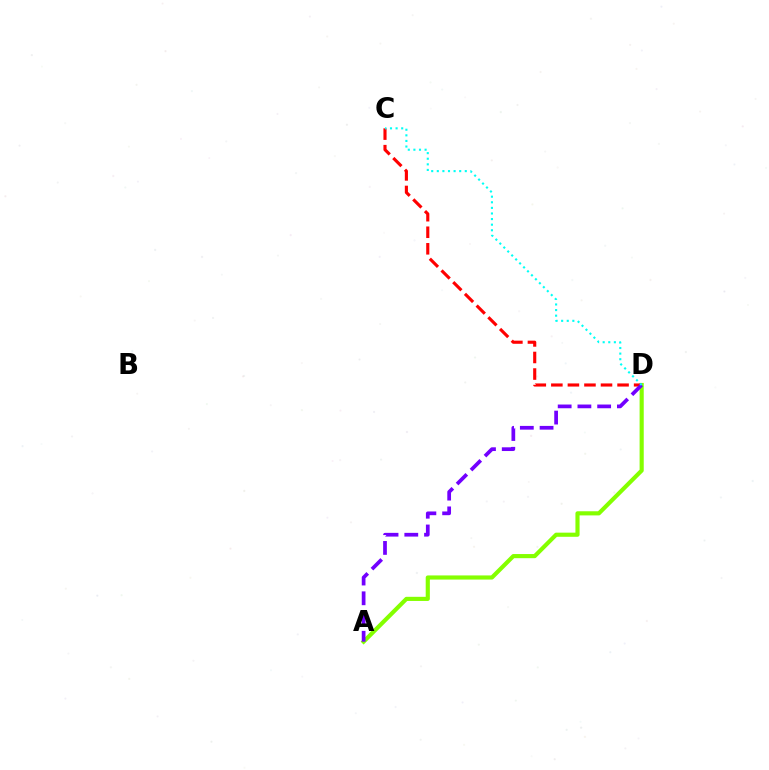{('A', 'D'): [{'color': '#84ff00', 'line_style': 'solid', 'thickness': 2.98}, {'color': '#7200ff', 'line_style': 'dashed', 'thickness': 2.68}], ('C', 'D'): [{'color': '#ff0000', 'line_style': 'dashed', 'thickness': 2.25}, {'color': '#00fff6', 'line_style': 'dotted', 'thickness': 1.52}]}